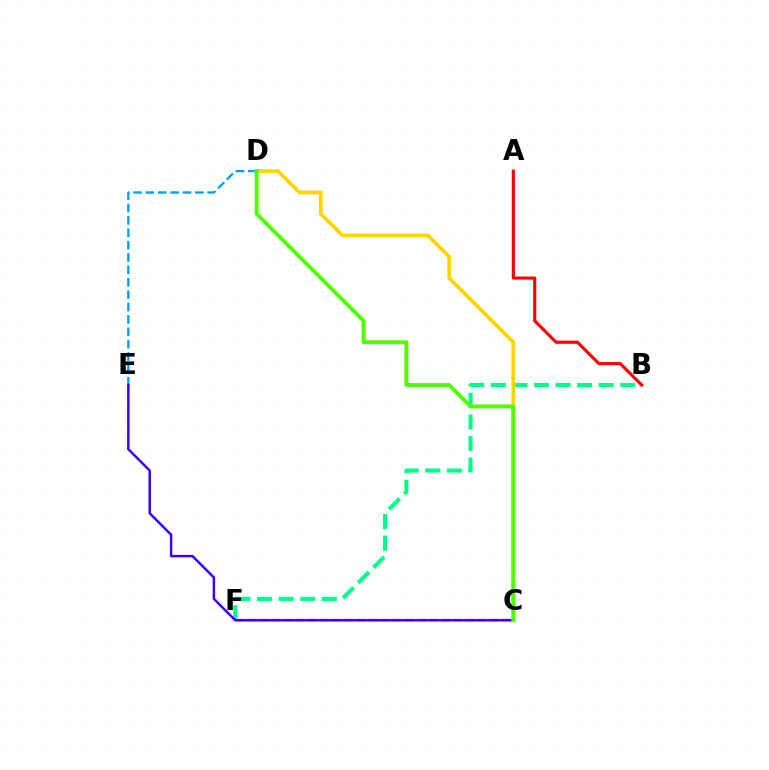{('B', 'F'): [{'color': '#00ff86', 'line_style': 'dashed', 'thickness': 2.93}], ('C', 'F'): [{'color': '#ff00ed', 'line_style': 'dashed', 'thickness': 1.65}], ('C', 'D'): [{'color': '#ffd500', 'line_style': 'solid', 'thickness': 2.69}, {'color': '#4fff00', 'line_style': 'solid', 'thickness': 2.84}], ('D', 'E'): [{'color': '#009eff', 'line_style': 'dashed', 'thickness': 1.68}], ('A', 'B'): [{'color': '#ff0000', 'line_style': 'solid', 'thickness': 2.25}], ('C', 'E'): [{'color': '#3700ff', 'line_style': 'solid', 'thickness': 1.76}]}